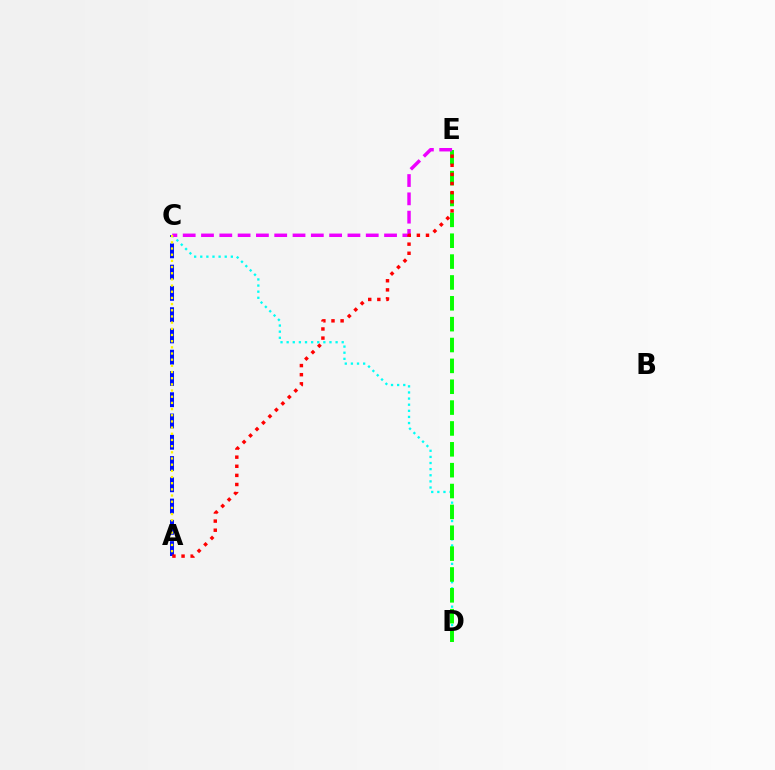{('A', 'C'): [{'color': '#0010ff', 'line_style': 'dashed', 'thickness': 2.89}, {'color': '#fcf500', 'line_style': 'dotted', 'thickness': 1.68}], ('C', 'D'): [{'color': '#00fff6', 'line_style': 'dotted', 'thickness': 1.66}], ('D', 'E'): [{'color': '#08ff00', 'line_style': 'dashed', 'thickness': 2.83}], ('C', 'E'): [{'color': '#ee00ff', 'line_style': 'dashed', 'thickness': 2.49}], ('A', 'E'): [{'color': '#ff0000', 'line_style': 'dotted', 'thickness': 2.48}]}